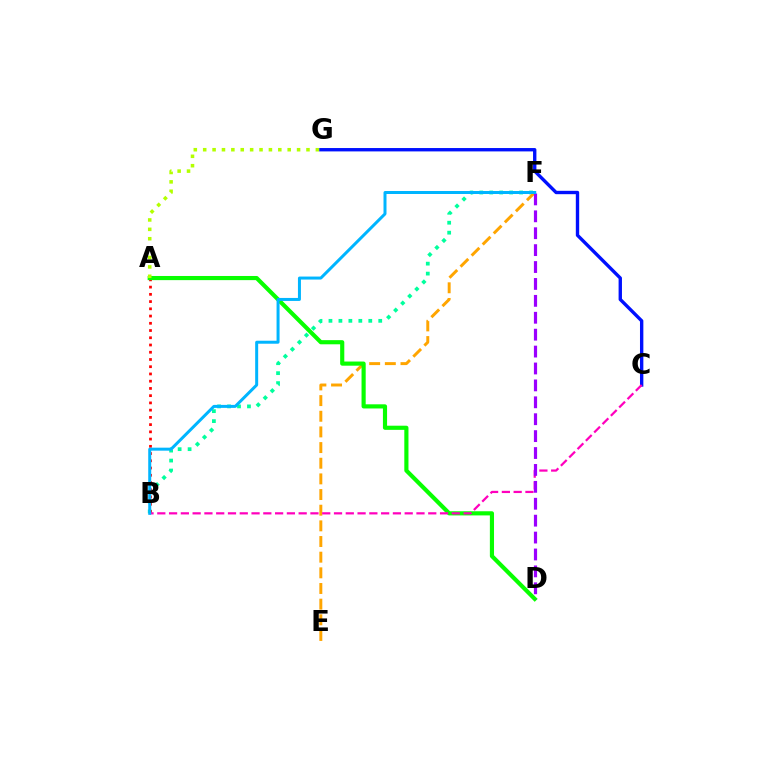{('B', 'F'): [{'color': '#00ff9d', 'line_style': 'dotted', 'thickness': 2.71}, {'color': '#00b5ff', 'line_style': 'solid', 'thickness': 2.16}], ('A', 'B'): [{'color': '#ff0000', 'line_style': 'dotted', 'thickness': 1.97}], ('E', 'F'): [{'color': '#ffa500', 'line_style': 'dashed', 'thickness': 2.13}], ('A', 'D'): [{'color': '#08ff00', 'line_style': 'solid', 'thickness': 2.99}], ('C', 'G'): [{'color': '#0010ff', 'line_style': 'solid', 'thickness': 2.43}], ('B', 'C'): [{'color': '#ff00bd', 'line_style': 'dashed', 'thickness': 1.6}], ('D', 'F'): [{'color': '#9b00ff', 'line_style': 'dashed', 'thickness': 2.3}], ('A', 'G'): [{'color': '#b3ff00', 'line_style': 'dotted', 'thickness': 2.55}]}